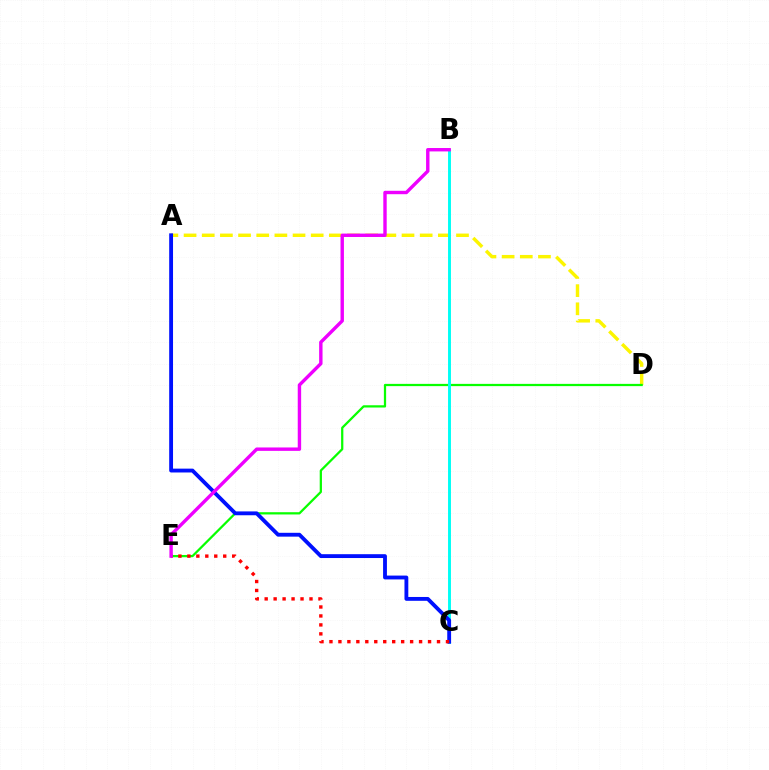{('A', 'D'): [{'color': '#fcf500', 'line_style': 'dashed', 'thickness': 2.47}], ('D', 'E'): [{'color': '#08ff00', 'line_style': 'solid', 'thickness': 1.62}], ('B', 'C'): [{'color': '#00fff6', 'line_style': 'solid', 'thickness': 2.11}], ('A', 'C'): [{'color': '#0010ff', 'line_style': 'solid', 'thickness': 2.77}], ('C', 'E'): [{'color': '#ff0000', 'line_style': 'dotted', 'thickness': 2.44}], ('B', 'E'): [{'color': '#ee00ff', 'line_style': 'solid', 'thickness': 2.45}]}